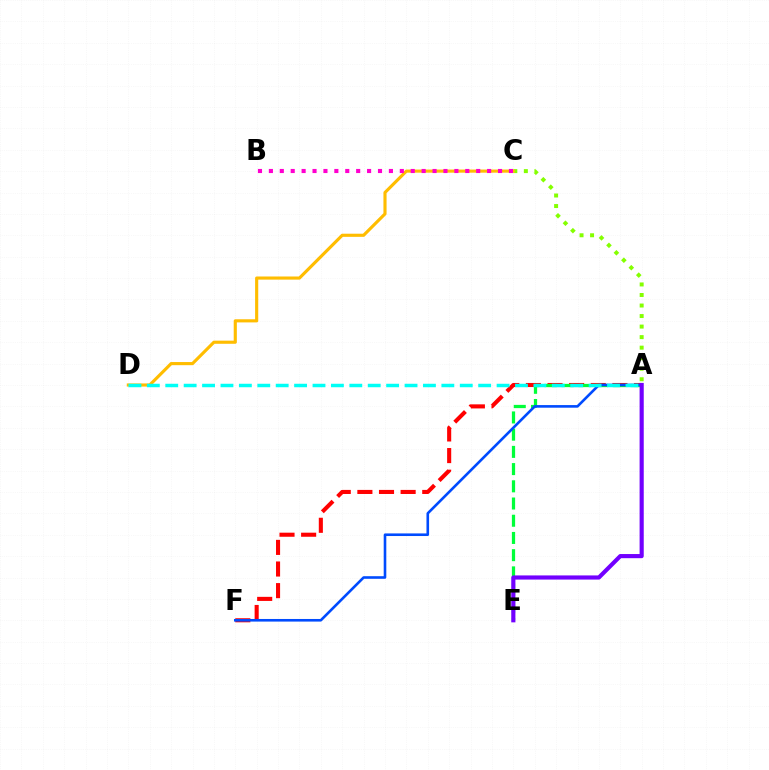{('A', 'F'): [{'color': '#ff0000', 'line_style': 'dashed', 'thickness': 2.94}, {'color': '#004bff', 'line_style': 'solid', 'thickness': 1.88}], ('A', 'E'): [{'color': '#00ff39', 'line_style': 'dashed', 'thickness': 2.34}, {'color': '#7200ff', 'line_style': 'solid', 'thickness': 2.98}], ('A', 'C'): [{'color': '#84ff00', 'line_style': 'dotted', 'thickness': 2.86}], ('C', 'D'): [{'color': '#ffbd00', 'line_style': 'solid', 'thickness': 2.26}], ('A', 'D'): [{'color': '#00fff6', 'line_style': 'dashed', 'thickness': 2.5}], ('B', 'C'): [{'color': '#ff00cf', 'line_style': 'dotted', 'thickness': 2.96}]}